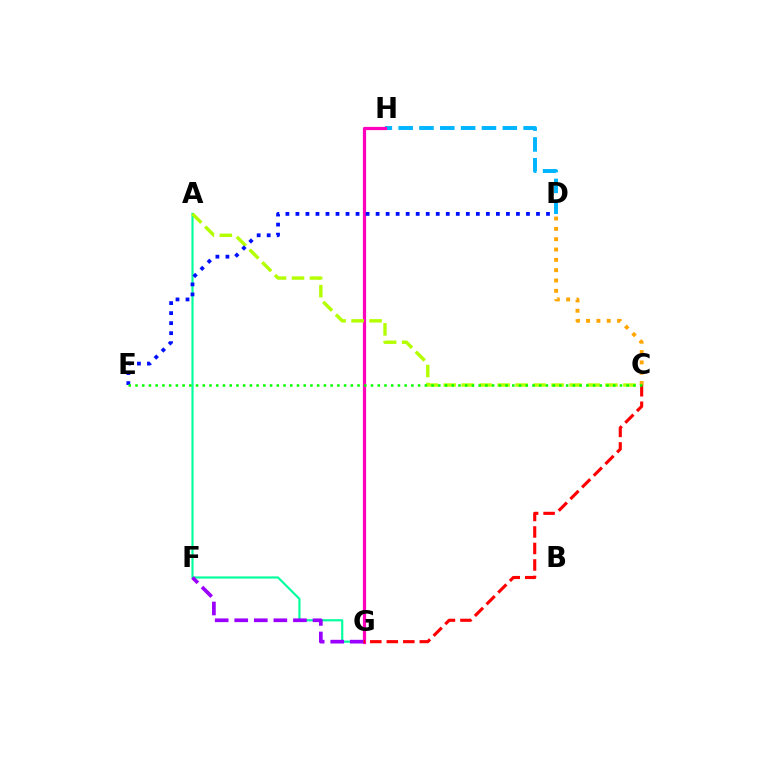{('C', 'D'): [{'color': '#ffa500', 'line_style': 'dotted', 'thickness': 2.81}], ('A', 'G'): [{'color': '#00ff9d', 'line_style': 'solid', 'thickness': 1.56}], ('D', 'H'): [{'color': '#00b5ff', 'line_style': 'dashed', 'thickness': 2.83}], ('G', 'H'): [{'color': '#ff00bd', 'line_style': 'solid', 'thickness': 2.32}], ('A', 'C'): [{'color': '#b3ff00', 'line_style': 'dashed', 'thickness': 2.44}], ('F', 'G'): [{'color': '#9b00ff', 'line_style': 'dashed', 'thickness': 2.66}], ('C', 'G'): [{'color': '#ff0000', 'line_style': 'dashed', 'thickness': 2.24}], ('D', 'E'): [{'color': '#0010ff', 'line_style': 'dotted', 'thickness': 2.72}], ('C', 'E'): [{'color': '#08ff00', 'line_style': 'dotted', 'thickness': 1.83}]}